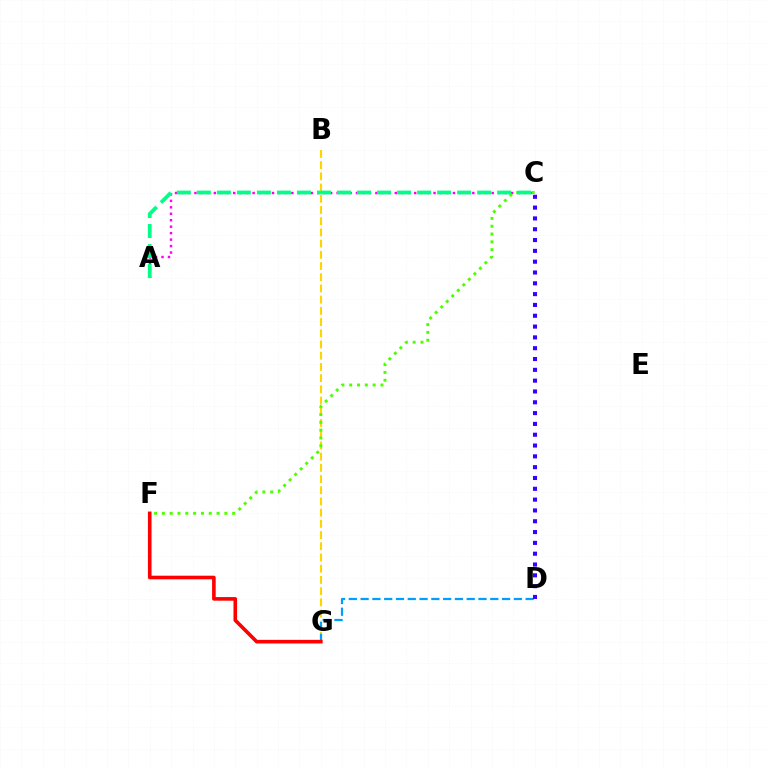{('B', 'G'): [{'color': '#ffd500', 'line_style': 'dashed', 'thickness': 1.52}], ('A', 'C'): [{'color': '#ff00ed', 'line_style': 'dotted', 'thickness': 1.76}, {'color': '#00ff86', 'line_style': 'dashed', 'thickness': 2.72}], ('D', 'G'): [{'color': '#009eff', 'line_style': 'dashed', 'thickness': 1.6}], ('F', 'G'): [{'color': '#ff0000', 'line_style': 'solid', 'thickness': 2.6}], ('C', 'F'): [{'color': '#4fff00', 'line_style': 'dotted', 'thickness': 2.12}], ('C', 'D'): [{'color': '#3700ff', 'line_style': 'dotted', 'thickness': 2.94}]}